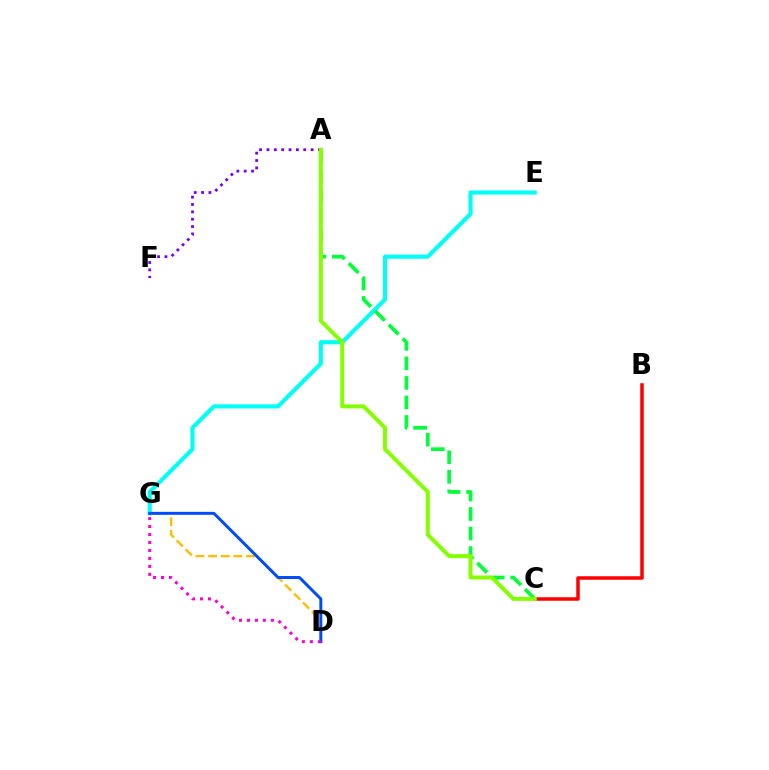{('E', 'G'): [{'color': '#00fff6', 'line_style': 'solid', 'thickness': 2.98}], ('B', 'C'): [{'color': '#ff0000', 'line_style': 'solid', 'thickness': 2.52}], ('D', 'G'): [{'color': '#ffbd00', 'line_style': 'dashed', 'thickness': 1.72}, {'color': '#004bff', 'line_style': 'solid', 'thickness': 2.13}, {'color': '#ff00cf', 'line_style': 'dotted', 'thickness': 2.17}], ('A', 'F'): [{'color': '#7200ff', 'line_style': 'dotted', 'thickness': 2.0}], ('A', 'C'): [{'color': '#00ff39', 'line_style': 'dashed', 'thickness': 2.65}, {'color': '#84ff00', 'line_style': 'solid', 'thickness': 2.86}]}